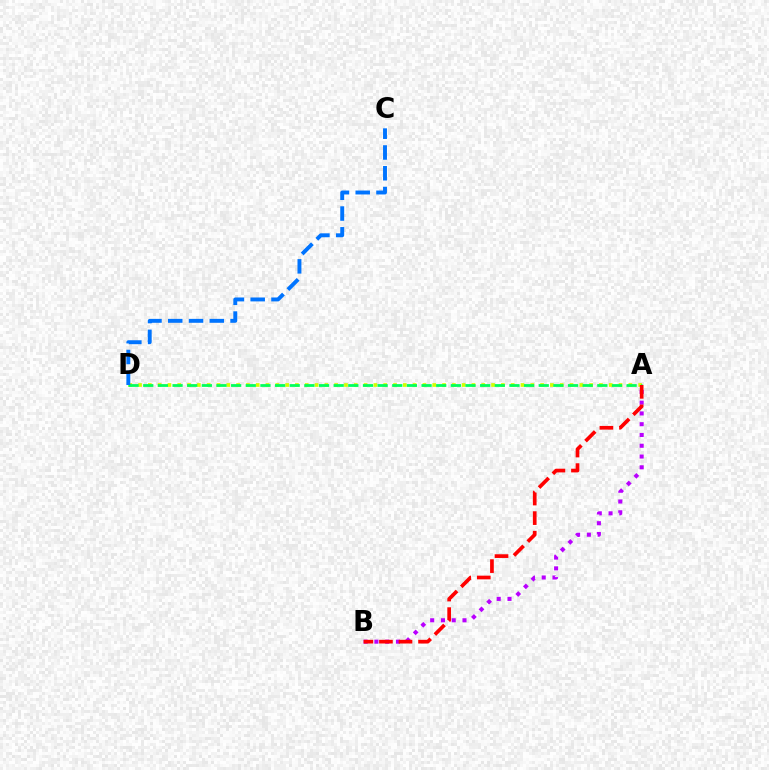{('A', 'B'): [{'color': '#b900ff', 'line_style': 'dotted', 'thickness': 2.93}, {'color': '#ff0000', 'line_style': 'dashed', 'thickness': 2.66}], ('A', 'D'): [{'color': '#d1ff00', 'line_style': 'dotted', 'thickness': 2.66}, {'color': '#00ff5c', 'line_style': 'dashed', 'thickness': 1.99}], ('C', 'D'): [{'color': '#0074ff', 'line_style': 'dashed', 'thickness': 2.82}]}